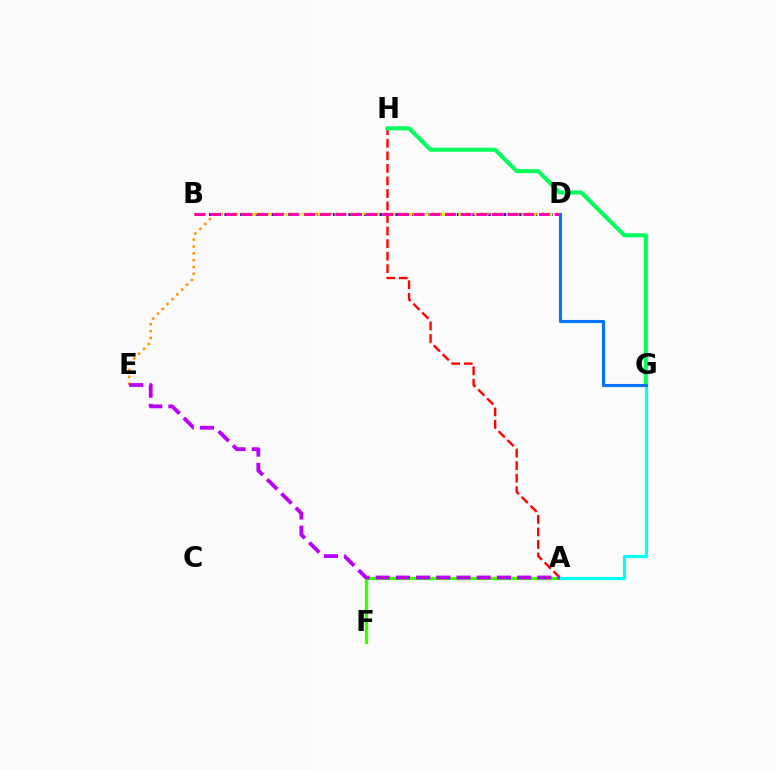{('A', 'F'): [{'color': '#3dff00', 'line_style': 'solid', 'thickness': 2.37}], ('A', 'H'): [{'color': '#ff0000', 'line_style': 'dashed', 'thickness': 1.7}], ('G', 'H'): [{'color': '#00ff5c', 'line_style': 'solid', 'thickness': 2.91}], ('A', 'G'): [{'color': '#00fff6', 'line_style': 'solid', 'thickness': 2.27}], ('B', 'D'): [{'color': '#2500ff', 'line_style': 'dotted', 'thickness': 2.1}, {'color': '#d1ff00', 'line_style': 'dotted', 'thickness': 2.24}, {'color': '#ff00ac', 'line_style': 'dashed', 'thickness': 2.13}], ('D', 'E'): [{'color': '#ff9400', 'line_style': 'dotted', 'thickness': 1.86}], ('A', 'E'): [{'color': '#b900ff', 'line_style': 'dashed', 'thickness': 2.74}], ('D', 'G'): [{'color': '#0074ff', 'line_style': 'solid', 'thickness': 2.24}]}